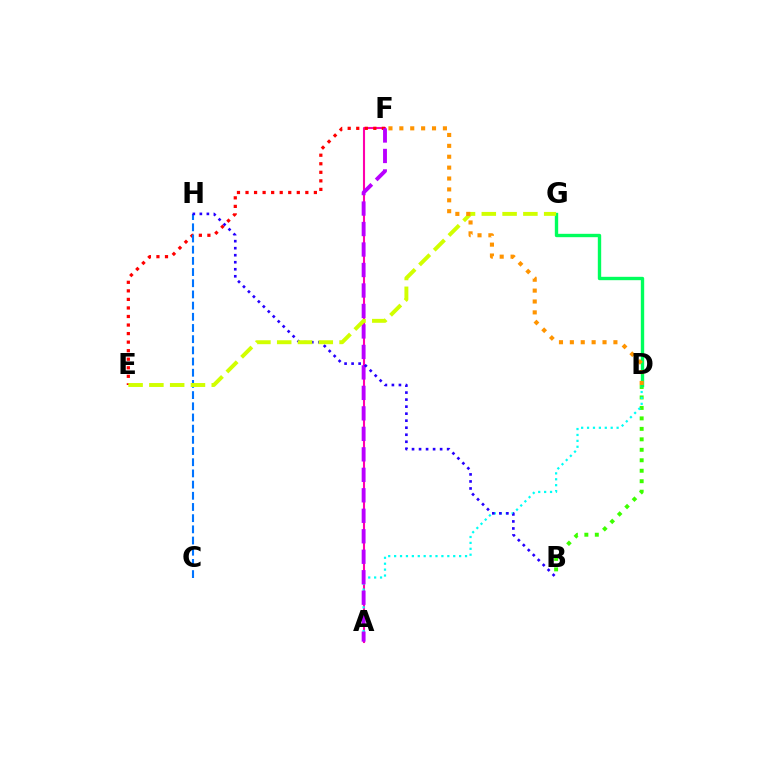{('B', 'D'): [{'color': '#3dff00', 'line_style': 'dotted', 'thickness': 2.85}], ('A', 'F'): [{'color': '#ff00ac', 'line_style': 'solid', 'thickness': 1.51}, {'color': '#b900ff', 'line_style': 'dashed', 'thickness': 2.78}], ('A', 'D'): [{'color': '#00fff6', 'line_style': 'dotted', 'thickness': 1.61}], ('E', 'F'): [{'color': '#ff0000', 'line_style': 'dotted', 'thickness': 2.32}], ('D', 'G'): [{'color': '#00ff5c', 'line_style': 'solid', 'thickness': 2.42}], ('C', 'H'): [{'color': '#0074ff', 'line_style': 'dashed', 'thickness': 1.52}], ('B', 'H'): [{'color': '#2500ff', 'line_style': 'dotted', 'thickness': 1.91}], ('E', 'G'): [{'color': '#d1ff00', 'line_style': 'dashed', 'thickness': 2.82}], ('D', 'F'): [{'color': '#ff9400', 'line_style': 'dotted', 'thickness': 2.96}]}